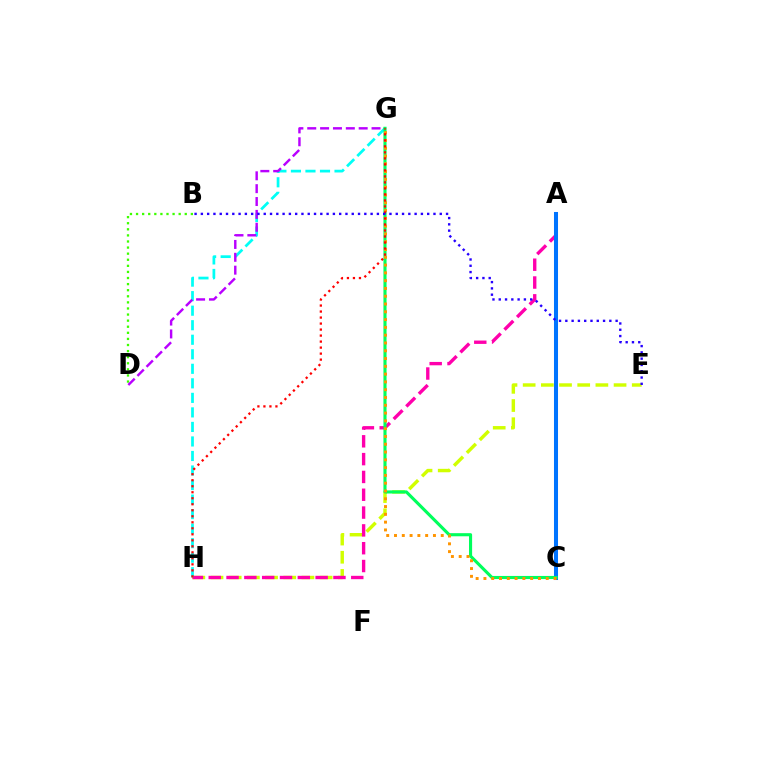{('E', 'H'): [{'color': '#d1ff00', 'line_style': 'dashed', 'thickness': 2.47}], ('B', 'D'): [{'color': '#3dff00', 'line_style': 'dotted', 'thickness': 1.65}], ('A', 'H'): [{'color': '#ff00ac', 'line_style': 'dashed', 'thickness': 2.42}], ('A', 'C'): [{'color': '#0074ff', 'line_style': 'solid', 'thickness': 2.9}], ('G', 'H'): [{'color': '#00fff6', 'line_style': 'dashed', 'thickness': 1.97}, {'color': '#ff0000', 'line_style': 'dotted', 'thickness': 1.63}], ('D', 'G'): [{'color': '#b900ff', 'line_style': 'dashed', 'thickness': 1.75}], ('C', 'G'): [{'color': '#00ff5c', 'line_style': 'solid', 'thickness': 2.25}, {'color': '#ff9400', 'line_style': 'dotted', 'thickness': 2.12}], ('B', 'E'): [{'color': '#2500ff', 'line_style': 'dotted', 'thickness': 1.71}]}